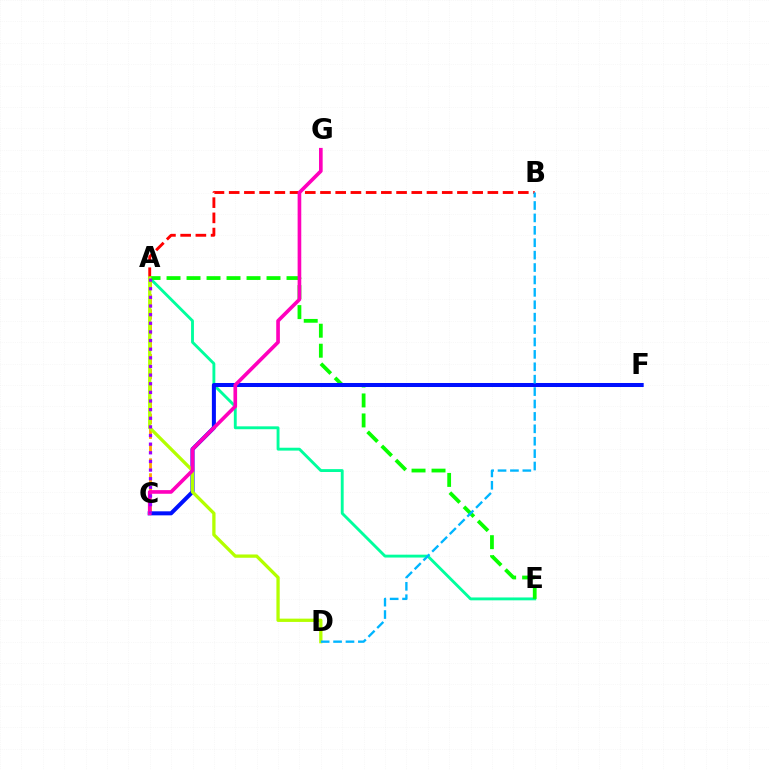{('A', 'E'): [{'color': '#00ff9d', 'line_style': 'solid', 'thickness': 2.07}, {'color': '#08ff00', 'line_style': 'dashed', 'thickness': 2.72}], ('A', 'B'): [{'color': '#ff0000', 'line_style': 'dashed', 'thickness': 2.07}], ('A', 'C'): [{'color': '#ffa500', 'line_style': 'dashed', 'thickness': 2.03}, {'color': '#9b00ff', 'line_style': 'dotted', 'thickness': 2.35}], ('C', 'F'): [{'color': '#0010ff', 'line_style': 'solid', 'thickness': 2.9}], ('A', 'D'): [{'color': '#b3ff00', 'line_style': 'solid', 'thickness': 2.37}], ('B', 'D'): [{'color': '#00b5ff', 'line_style': 'dashed', 'thickness': 1.69}], ('C', 'G'): [{'color': '#ff00bd', 'line_style': 'solid', 'thickness': 2.63}]}